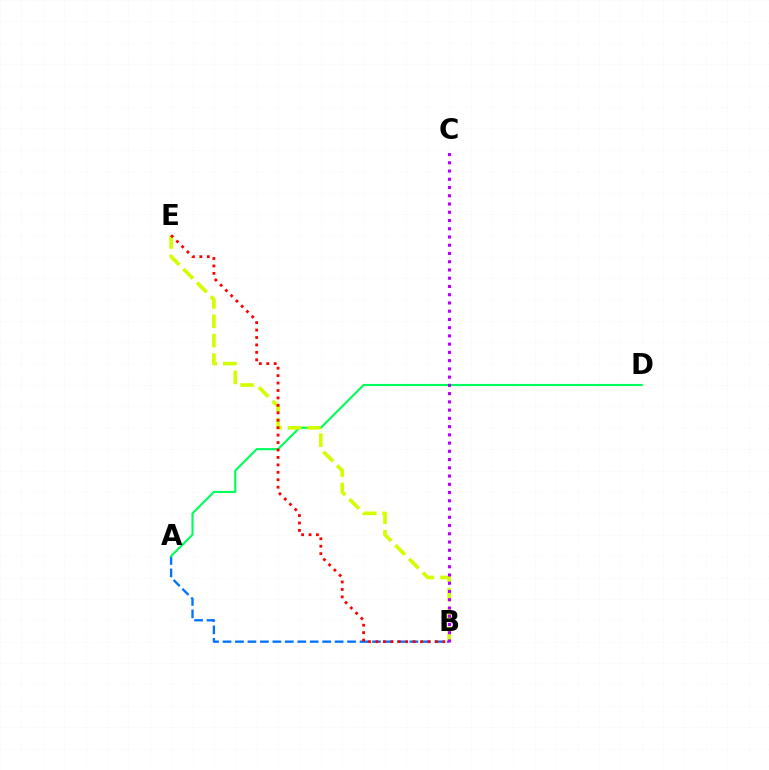{('A', 'B'): [{'color': '#0074ff', 'line_style': 'dashed', 'thickness': 1.69}], ('A', 'D'): [{'color': '#00ff5c', 'line_style': 'solid', 'thickness': 1.53}], ('B', 'E'): [{'color': '#d1ff00', 'line_style': 'dashed', 'thickness': 2.63}, {'color': '#ff0000', 'line_style': 'dotted', 'thickness': 2.02}], ('B', 'C'): [{'color': '#b900ff', 'line_style': 'dotted', 'thickness': 2.24}]}